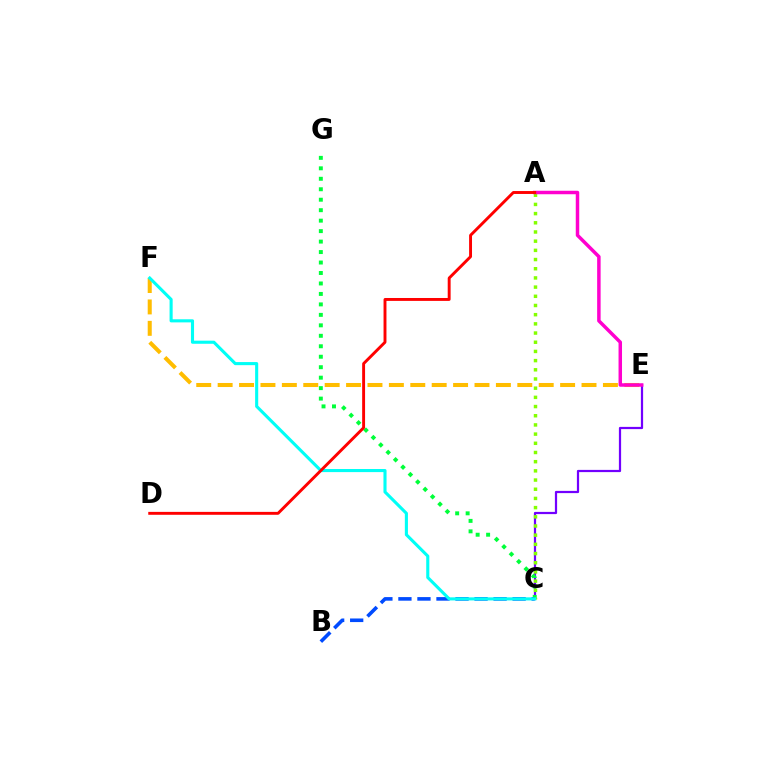{('C', 'E'): [{'color': '#7200ff', 'line_style': 'solid', 'thickness': 1.6}], ('C', 'G'): [{'color': '#00ff39', 'line_style': 'dotted', 'thickness': 2.84}], ('B', 'C'): [{'color': '#004bff', 'line_style': 'dashed', 'thickness': 2.59}], ('E', 'F'): [{'color': '#ffbd00', 'line_style': 'dashed', 'thickness': 2.91}], ('A', 'C'): [{'color': '#84ff00', 'line_style': 'dotted', 'thickness': 2.5}], ('A', 'E'): [{'color': '#ff00cf', 'line_style': 'solid', 'thickness': 2.5}], ('C', 'F'): [{'color': '#00fff6', 'line_style': 'solid', 'thickness': 2.23}], ('A', 'D'): [{'color': '#ff0000', 'line_style': 'solid', 'thickness': 2.1}]}